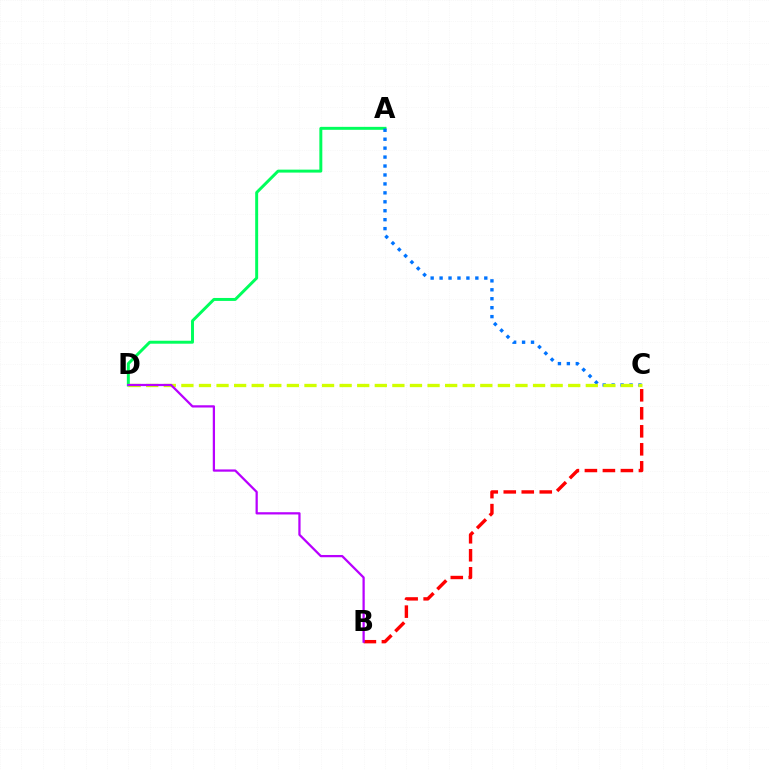{('B', 'C'): [{'color': '#ff0000', 'line_style': 'dashed', 'thickness': 2.45}], ('A', 'D'): [{'color': '#00ff5c', 'line_style': 'solid', 'thickness': 2.13}], ('A', 'C'): [{'color': '#0074ff', 'line_style': 'dotted', 'thickness': 2.43}], ('C', 'D'): [{'color': '#d1ff00', 'line_style': 'dashed', 'thickness': 2.39}], ('B', 'D'): [{'color': '#b900ff', 'line_style': 'solid', 'thickness': 1.62}]}